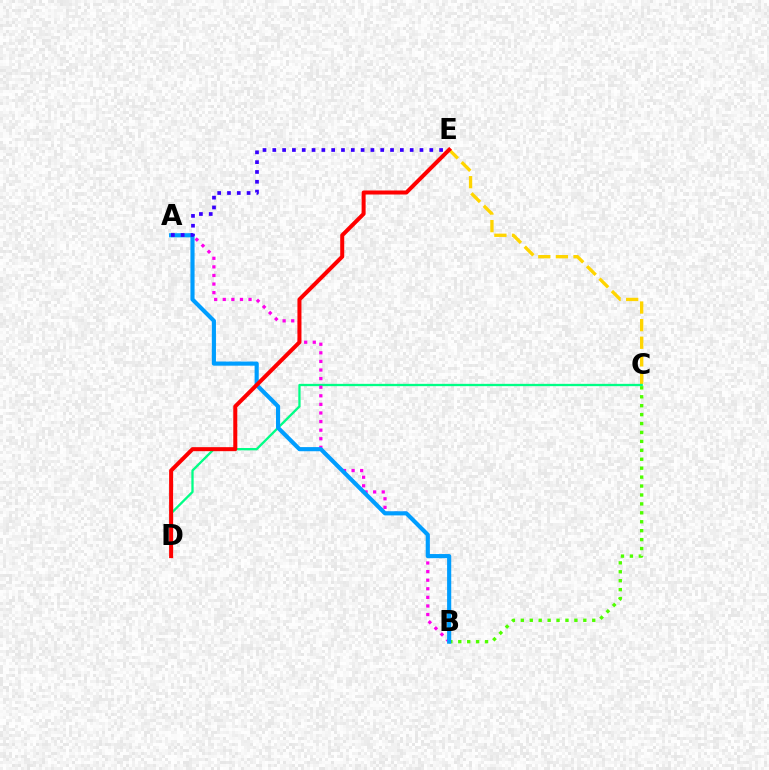{('C', 'E'): [{'color': '#ffd500', 'line_style': 'dashed', 'thickness': 2.39}], ('C', 'D'): [{'color': '#00ff86', 'line_style': 'solid', 'thickness': 1.66}], ('B', 'C'): [{'color': '#4fff00', 'line_style': 'dotted', 'thickness': 2.43}], ('A', 'B'): [{'color': '#ff00ed', 'line_style': 'dotted', 'thickness': 2.33}, {'color': '#009eff', 'line_style': 'solid', 'thickness': 2.98}], ('A', 'E'): [{'color': '#3700ff', 'line_style': 'dotted', 'thickness': 2.67}], ('D', 'E'): [{'color': '#ff0000', 'line_style': 'solid', 'thickness': 2.89}]}